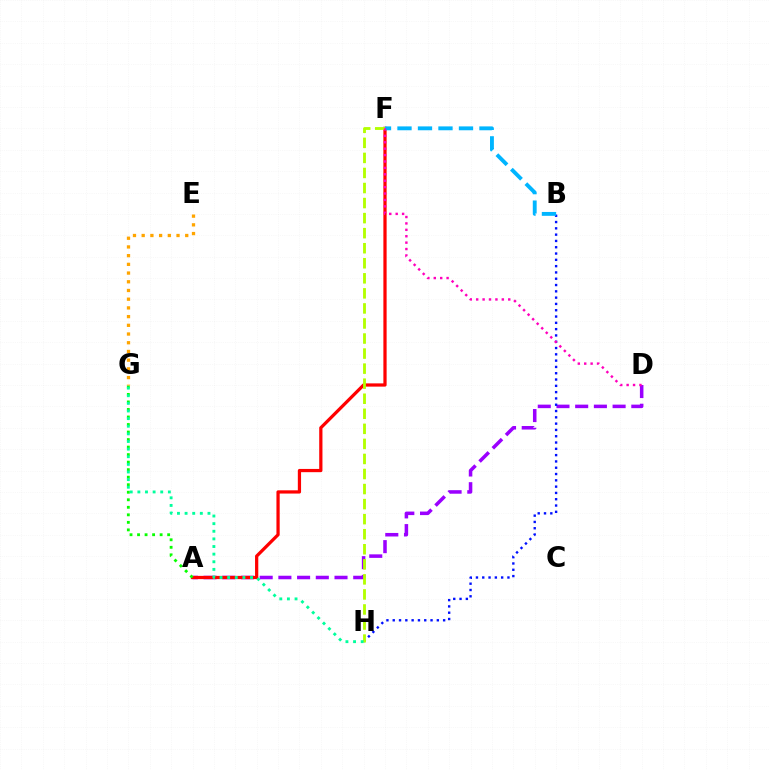{('A', 'D'): [{'color': '#9b00ff', 'line_style': 'dashed', 'thickness': 2.54}], ('A', 'F'): [{'color': '#ff0000', 'line_style': 'solid', 'thickness': 2.33}], ('B', 'H'): [{'color': '#0010ff', 'line_style': 'dotted', 'thickness': 1.71}], ('A', 'G'): [{'color': '#08ff00', 'line_style': 'dotted', 'thickness': 2.04}], ('F', 'H'): [{'color': '#b3ff00', 'line_style': 'dashed', 'thickness': 2.04}], ('B', 'F'): [{'color': '#00b5ff', 'line_style': 'dashed', 'thickness': 2.78}], ('G', 'H'): [{'color': '#00ff9d', 'line_style': 'dotted', 'thickness': 2.07}], ('D', 'F'): [{'color': '#ff00bd', 'line_style': 'dotted', 'thickness': 1.74}], ('E', 'G'): [{'color': '#ffa500', 'line_style': 'dotted', 'thickness': 2.37}]}